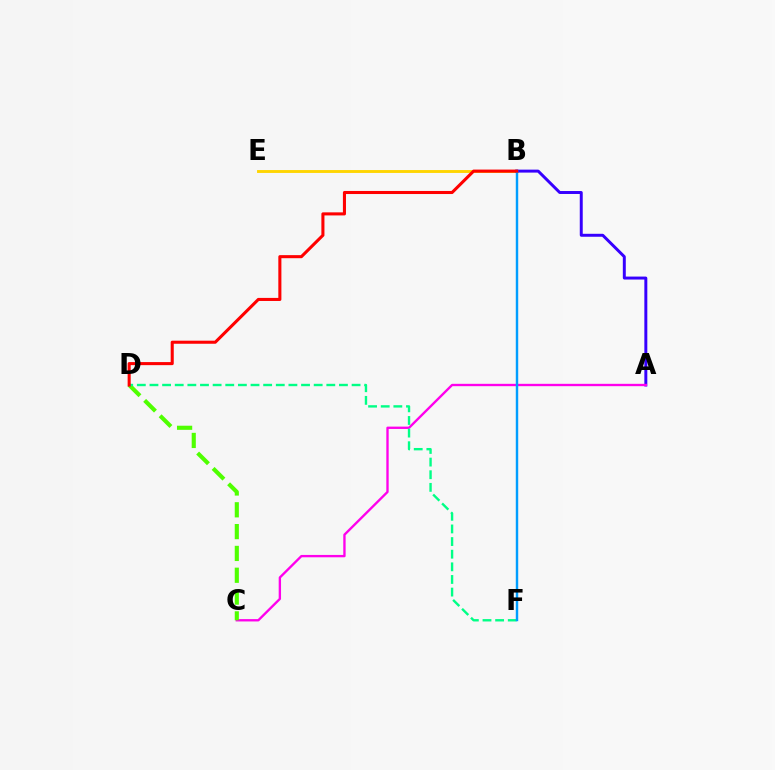{('B', 'E'): [{'color': '#ffd500', 'line_style': 'solid', 'thickness': 2.07}], ('A', 'B'): [{'color': '#3700ff', 'line_style': 'solid', 'thickness': 2.13}], ('A', 'C'): [{'color': '#ff00ed', 'line_style': 'solid', 'thickness': 1.69}], ('C', 'D'): [{'color': '#4fff00', 'line_style': 'dashed', 'thickness': 2.96}], ('D', 'F'): [{'color': '#00ff86', 'line_style': 'dashed', 'thickness': 1.72}], ('B', 'F'): [{'color': '#009eff', 'line_style': 'solid', 'thickness': 1.75}], ('B', 'D'): [{'color': '#ff0000', 'line_style': 'solid', 'thickness': 2.21}]}